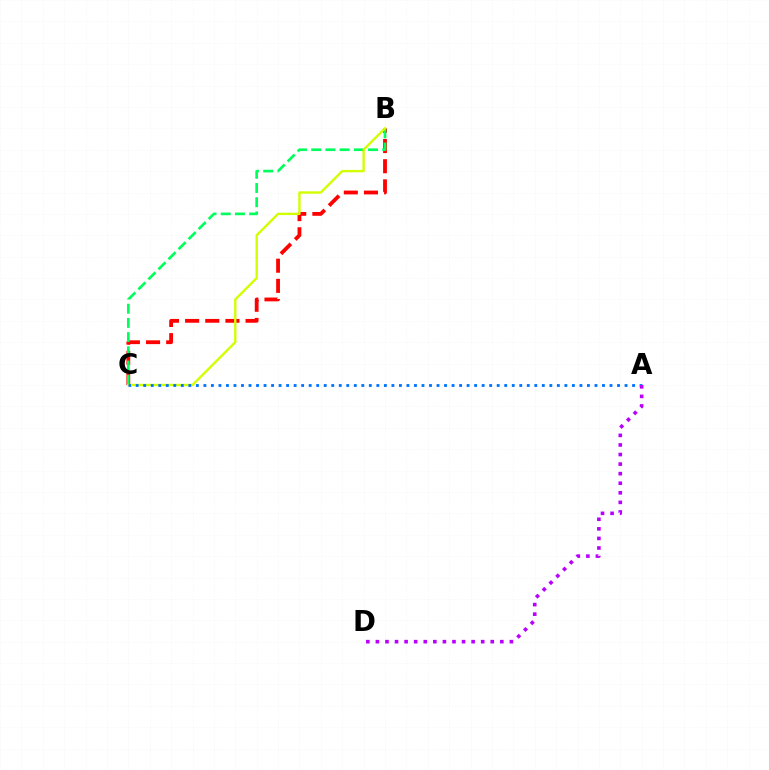{('B', 'C'): [{'color': '#ff0000', 'line_style': 'dashed', 'thickness': 2.74}, {'color': '#00ff5c', 'line_style': 'dashed', 'thickness': 1.93}, {'color': '#d1ff00', 'line_style': 'solid', 'thickness': 1.71}], ('A', 'C'): [{'color': '#0074ff', 'line_style': 'dotted', 'thickness': 2.04}], ('A', 'D'): [{'color': '#b900ff', 'line_style': 'dotted', 'thickness': 2.6}]}